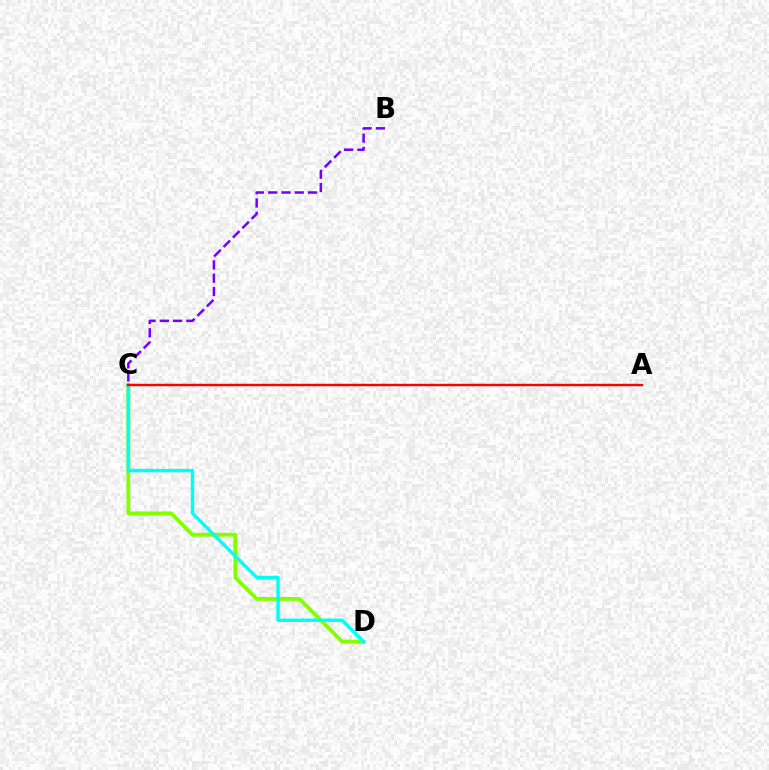{('C', 'D'): [{'color': '#84ff00', 'line_style': 'solid', 'thickness': 2.74}, {'color': '#00fff6', 'line_style': 'solid', 'thickness': 2.48}], ('B', 'C'): [{'color': '#7200ff', 'line_style': 'dashed', 'thickness': 1.8}], ('A', 'C'): [{'color': '#ff0000', 'line_style': 'solid', 'thickness': 1.76}]}